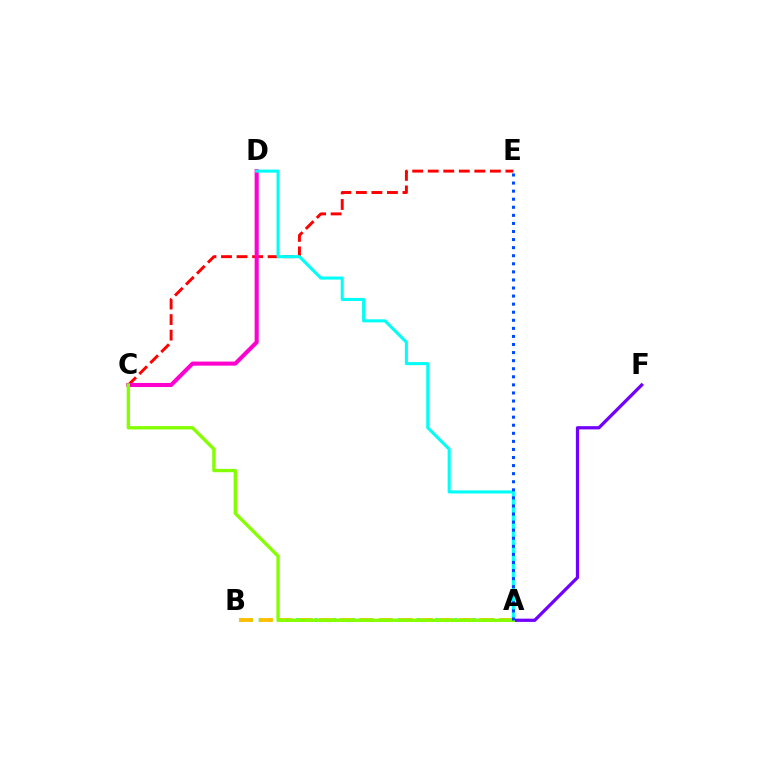{('A', 'B'): [{'color': '#00ff39', 'line_style': 'dotted', 'thickness': 2.52}, {'color': '#ffbd00', 'line_style': 'dashed', 'thickness': 2.72}], ('C', 'E'): [{'color': '#ff0000', 'line_style': 'dashed', 'thickness': 2.11}], ('C', 'D'): [{'color': '#ff00cf', 'line_style': 'solid', 'thickness': 2.93}], ('A', 'F'): [{'color': '#7200ff', 'line_style': 'solid', 'thickness': 2.34}], ('A', 'D'): [{'color': '#00fff6', 'line_style': 'solid', 'thickness': 2.2}], ('A', 'C'): [{'color': '#84ff00', 'line_style': 'solid', 'thickness': 2.41}], ('A', 'E'): [{'color': '#004bff', 'line_style': 'dotted', 'thickness': 2.19}]}